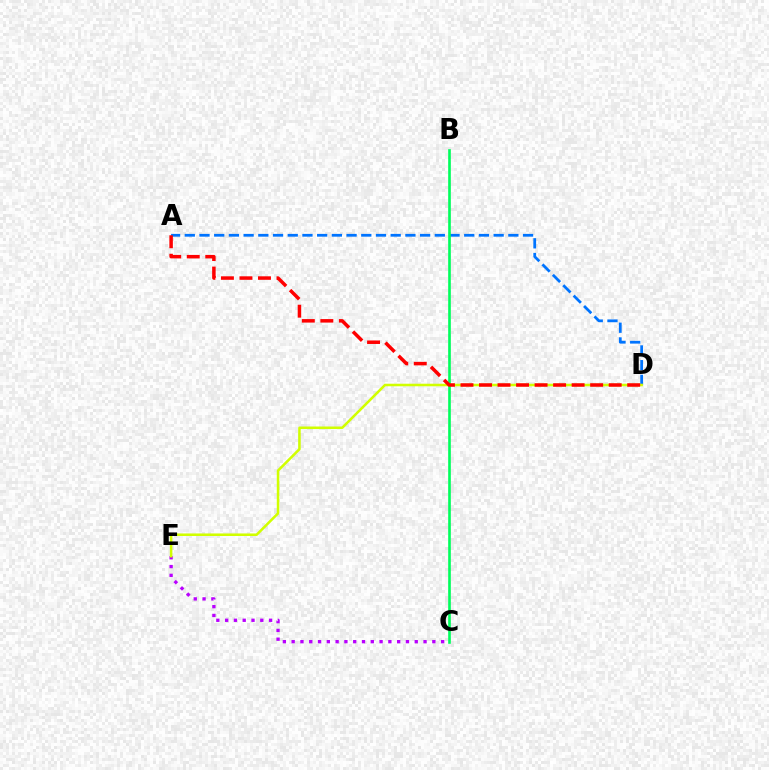{('A', 'D'): [{'color': '#0074ff', 'line_style': 'dashed', 'thickness': 2.0}, {'color': '#ff0000', 'line_style': 'dashed', 'thickness': 2.52}], ('C', 'E'): [{'color': '#b900ff', 'line_style': 'dotted', 'thickness': 2.39}], ('D', 'E'): [{'color': '#d1ff00', 'line_style': 'solid', 'thickness': 1.83}], ('B', 'C'): [{'color': '#00ff5c', 'line_style': 'solid', 'thickness': 1.91}]}